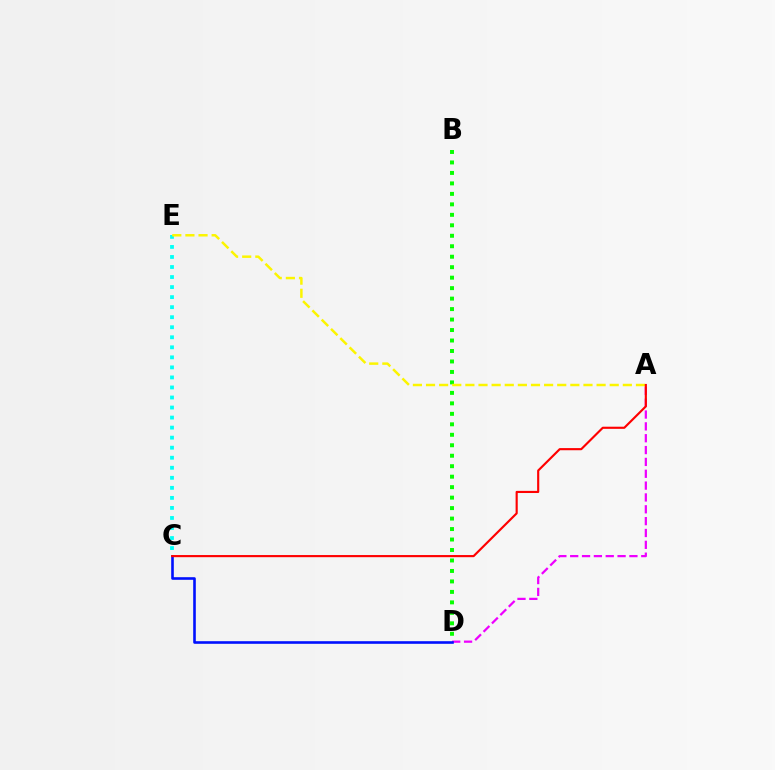{('C', 'E'): [{'color': '#00fff6', 'line_style': 'dotted', 'thickness': 2.73}], ('B', 'D'): [{'color': '#08ff00', 'line_style': 'dotted', 'thickness': 2.85}], ('A', 'D'): [{'color': '#ee00ff', 'line_style': 'dashed', 'thickness': 1.61}], ('A', 'E'): [{'color': '#fcf500', 'line_style': 'dashed', 'thickness': 1.78}], ('C', 'D'): [{'color': '#0010ff', 'line_style': 'solid', 'thickness': 1.88}], ('A', 'C'): [{'color': '#ff0000', 'line_style': 'solid', 'thickness': 1.54}]}